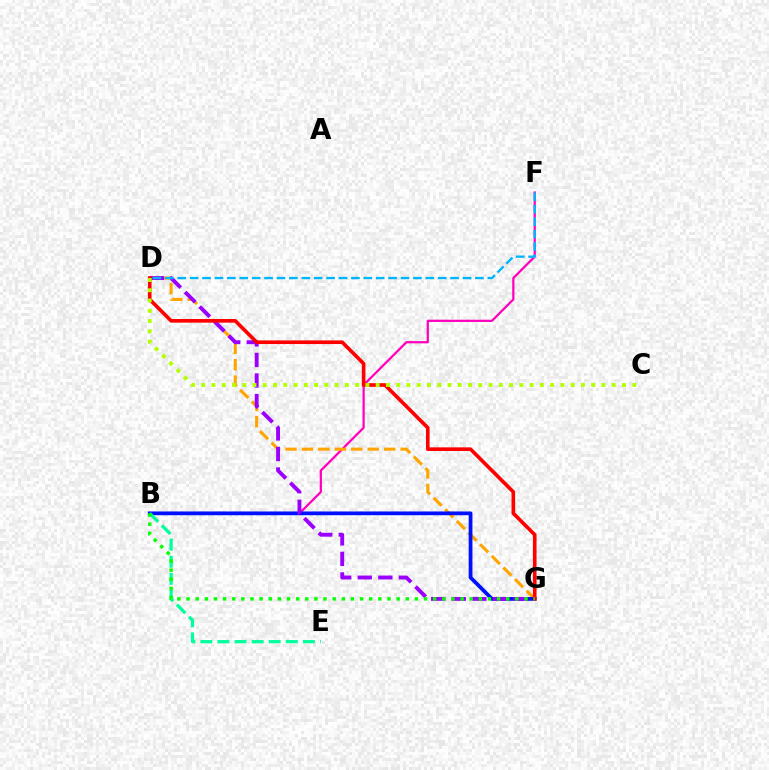{('B', 'F'): [{'color': '#ff00bd', 'line_style': 'solid', 'thickness': 1.61}], ('D', 'G'): [{'color': '#ffa500', 'line_style': 'dashed', 'thickness': 2.23}, {'color': '#9b00ff', 'line_style': 'dashed', 'thickness': 2.8}, {'color': '#ff0000', 'line_style': 'solid', 'thickness': 2.62}], ('B', 'G'): [{'color': '#0010ff', 'line_style': 'solid', 'thickness': 2.71}, {'color': '#08ff00', 'line_style': 'dotted', 'thickness': 2.48}], ('D', 'F'): [{'color': '#00b5ff', 'line_style': 'dashed', 'thickness': 1.68}], ('B', 'E'): [{'color': '#00ff9d', 'line_style': 'dashed', 'thickness': 2.32}], ('C', 'D'): [{'color': '#b3ff00', 'line_style': 'dotted', 'thickness': 2.79}]}